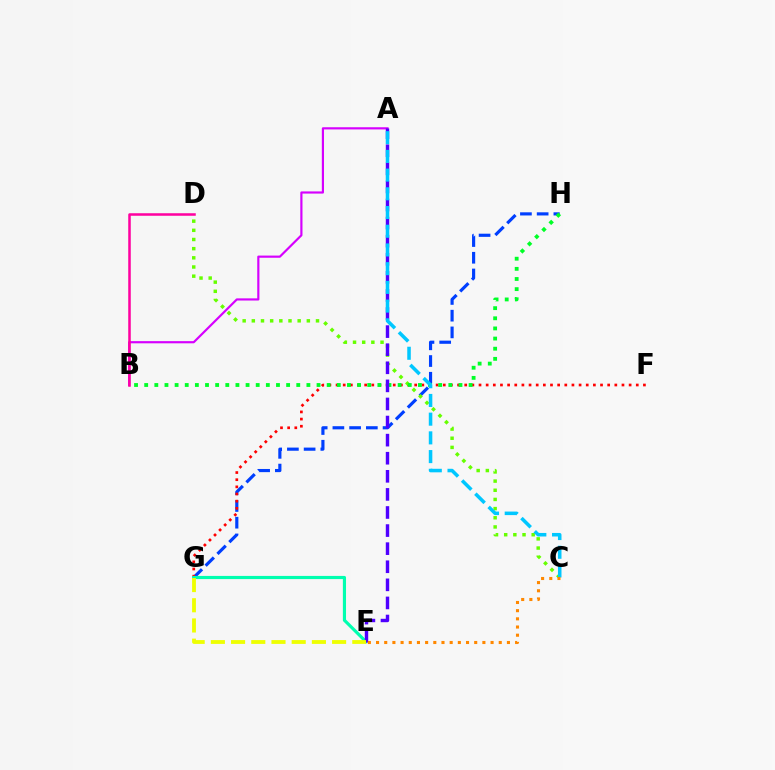{('G', 'H'): [{'color': '#003fff', 'line_style': 'dashed', 'thickness': 2.27}], ('F', 'G'): [{'color': '#ff0000', 'line_style': 'dotted', 'thickness': 1.94}], ('C', 'D'): [{'color': '#66ff00', 'line_style': 'dotted', 'thickness': 2.49}], ('A', 'B'): [{'color': '#d600ff', 'line_style': 'solid', 'thickness': 1.57}], ('B', 'D'): [{'color': '#ff00a0', 'line_style': 'solid', 'thickness': 1.82}], ('B', 'H'): [{'color': '#00ff27', 'line_style': 'dotted', 'thickness': 2.75}], ('E', 'G'): [{'color': '#00ffaf', 'line_style': 'solid', 'thickness': 2.27}, {'color': '#eeff00', 'line_style': 'dashed', 'thickness': 2.74}], ('A', 'E'): [{'color': '#4f00ff', 'line_style': 'dashed', 'thickness': 2.46}], ('A', 'C'): [{'color': '#00c7ff', 'line_style': 'dashed', 'thickness': 2.54}], ('C', 'E'): [{'color': '#ff8800', 'line_style': 'dotted', 'thickness': 2.22}]}